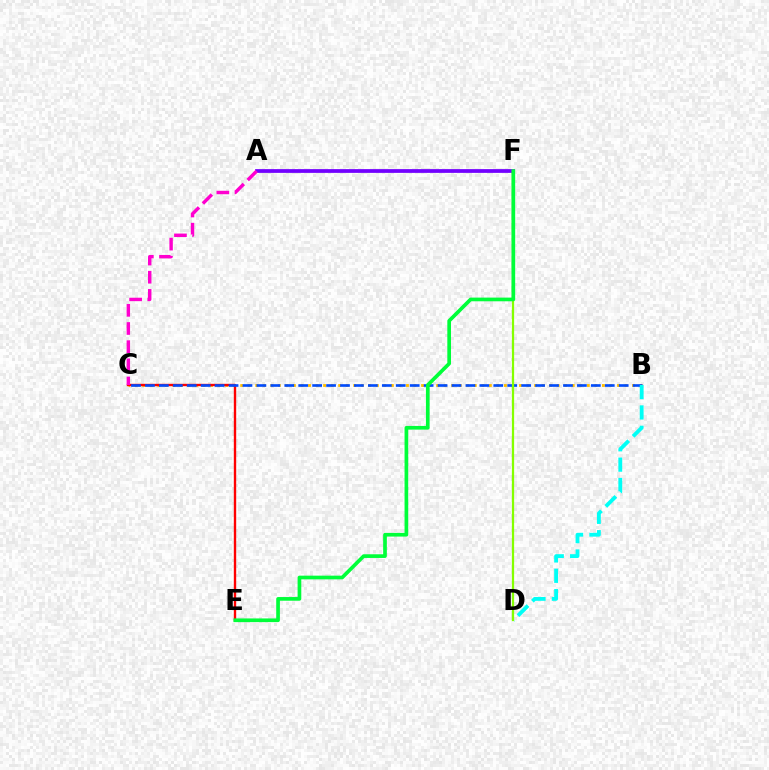{('A', 'F'): [{'color': '#7200ff', 'line_style': 'solid', 'thickness': 2.7}], ('B', 'C'): [{'color': '#ffbd00', 'line_style': 'dotted', 'thickness': 2.05}, {'color': '#004bff', 'line_style': 'dashed', 'thickness': 1.89}], ('C', 'E'): [{'color': '#ff0000', 'line_style': 'solid', 'thickness': 1.71}], ('B', 'D'): [{'color': '#00fff6', 'line_style': 'dashed', 'thickness': 2.76}], ('A', 'C'): [{'color': '#ff00cf', 'line_style': 'dashed', 'thickness': 2.47}], ('D', 'F'): [{'color': '#84ff00', 'line_style': 'solid', 'thickness': 1.62}], ('E', 'F'): [{'color': '#00ff39', 'line_style': 'solid', 'thickness': 2.65}]}